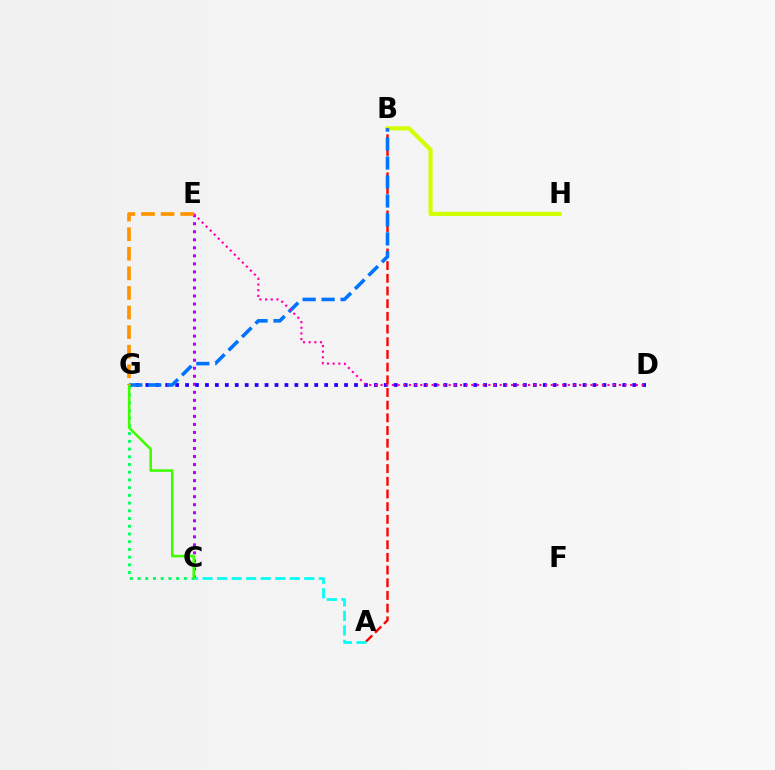{('C', 'G'): [{'color': '#00ff5c', 'line_style': 'dotted', 'thickness': 2.1}, {'color': '#3dff00', 'line_style': 'solid', 'thickness': 1.84}], ('B', 'H'): [{'color': '#d1ff00', 'line_style': 'solid', 'thickness': 2.98}], ('C', 'E'): [{'color': '#b900ff', 'line_style': 'dotted', 'thickness': 2.18}], ('D', 'G'): [{'color': '#2500ff', 'line_style': 'dotted', 'thickness': 2.7}], ('A', 'B'): [{'color': '#ff0000', 'line_style': 'dashed', 'thickness': 1.72}], ('A', 'C'): [{'color': '#00fff6', 'line_style': 'dashed', 'thickness': 1.97}], ('B', 'G'): [{'color': '#0074ff', 'line_style': 'dashed', 'thickness': 2.58}], ('D', 'E'): [{'color': '#ff00ac', 'line_style': 'dotted', 'thickness': 1.54}], ('E', 'G'): [{'color': '#ff9400', 'line_style': 'dashed', 'thickness': 2.66}]}